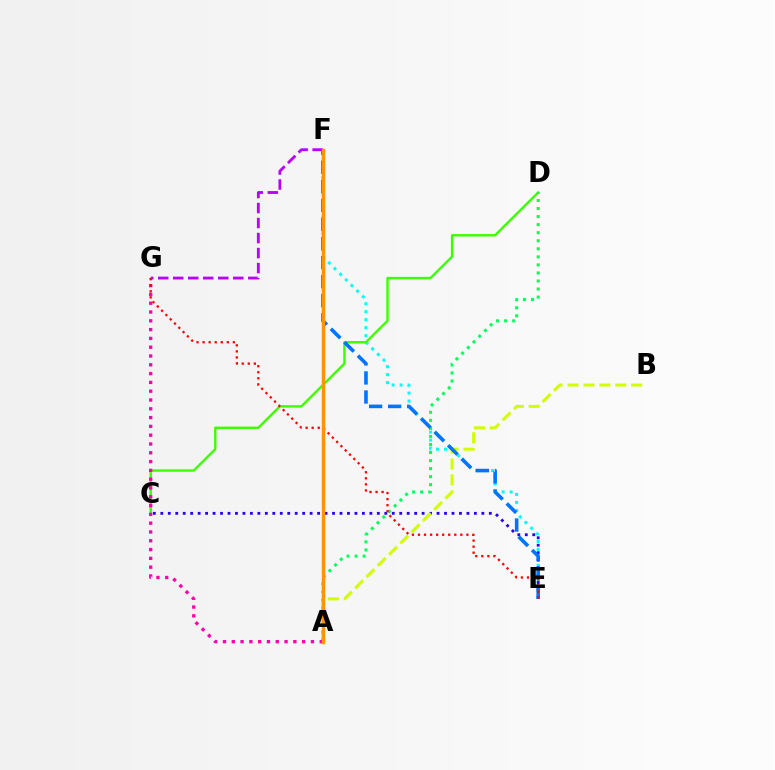{('E', 'F'): [{'color': '#00fff6', 'line_style': 'dotted', 'thickness': 2.17}, {'color': '#0074ff', 'line_style': 'dashed', 'thickness': 2.59}], ('C', 'E'): [{'color': '#2500ff', 'line_style': 'dotted', 'thickness': 2.03}], ('C', 'D'): [{'color': '#3dff00', 'line_style': 'solid', 'thickness': 1.73}], ('A', 'B'): [{'color': '#d1ff00', 'line_style': 'dashed', 'thickness': 2.16}], ('F', 'G'): [{'color': '#b900ff', 'line_style': 'dashed', 'thickness': 2.04}], ('A', 'D'): [{'color': '#00ff5c', 'line_style': 'dotted', 'thickness': 2.19}], ('A', 'G'): [{'color': '#ff00ac', 'line_style': 'dotted', 'thickness': 2.39}], ('E', 'G'): [{'color': '#ff0000', 'line_style': 'dotted', 'thickness': 1.64}], ('A', 'F'): [{'color': '#ff9400', 'line_style': 'solid', 'thickness': 2.51}]}